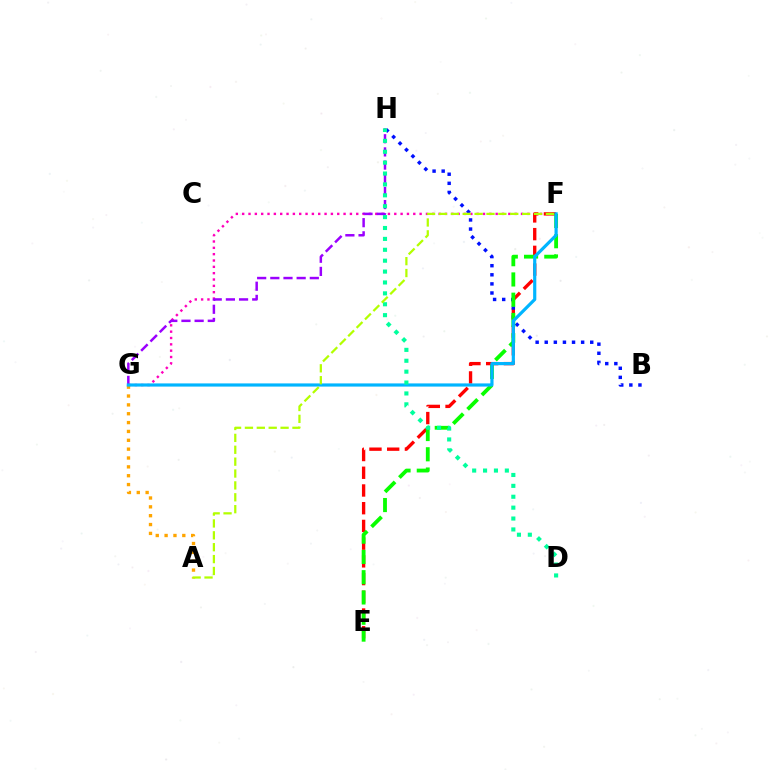{('F', 'G'): [{'color': '#ff00bd', 'line_style': 'dotted', 'thickness': 1.72}, {'color': '#00b5ff', 'line_style': 'solid', 'thickness': 2.29}], ('A', 'G'): [{'color': '#ffa500', 'line_style': 'dotted', 'thickness': 2.41}], ('G', 'H'): [{'color': '#9b00ff', 'line_style': 'dashed', 'thickness': 1.79}], ('E', 'F'): [{'color': '#ff0000', 'line_style': 'dashed', 'thickness': 2.41}, {'color': '#08ff00', 'line_style': 'dashed', 'thickness': 2.75}], ('B', 'H'): [{'color': '#0010ff', 'line_style': 'dotted', 'thickness': 2.47}], ('D', 'H'): [{'color': '#00ff9d', 'line_style': 'dotted', 'thickness': 2.96}], ('A', 'F'): [{'color': '#b3ff00', 'line_style': 'dashed', 'thickness': 1.61}]}